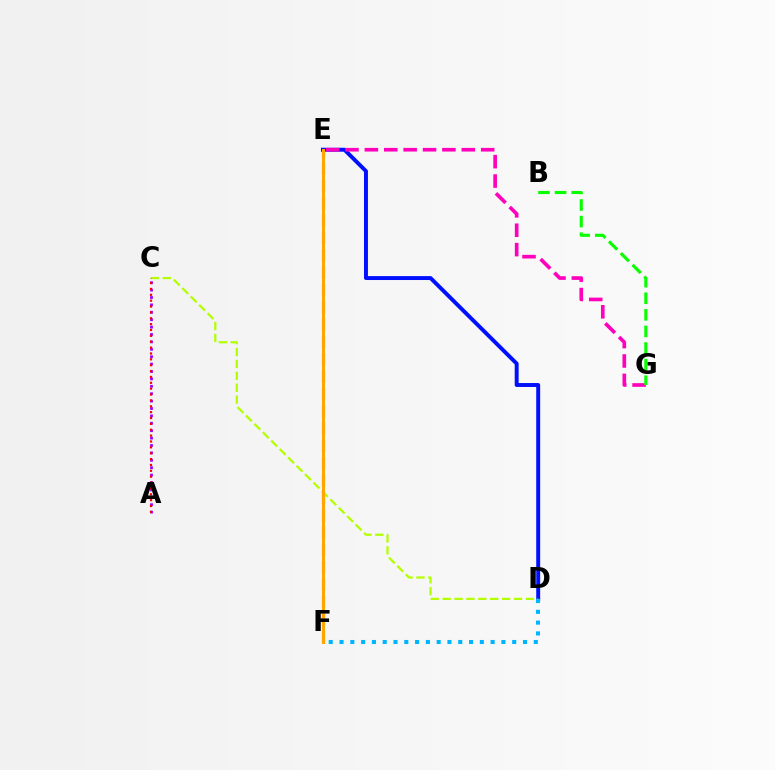{('E', 'F'): [{'color': '#00ff9d', 'line_style': 'dashed', 'thickness': 2.35}, {'color': '#ffa500', 'line_style': 'solid', 'thickness': 2.16}], ('D', 'E'): [{'color': '#0010ff', 'line_style': 'solid', 'thickness': 2.83}], ('D', 'F'): [{'color': '#00b5ff', 'line_style': 'dotted', 'thickness': 2.93}], ('E', 'G'): [{'color': '#ff00bd', 'line_style': 'dashed', 'thickness': 2.63}], ('C', 'D'): [{'color': '#b3ff00', 'line_style': 'dashed', 'thickness': 1.62}], ('B', 'G'): [{'color': '#08ff00', 'line_style': 'dashed', 'thickness': 2.25}], ('A', 'C'): [{'color': '#9b00ff', 'line_style': 'dotted', 'thickness': 2.01}, {'color': '#ff0000', 'line_style': 'dotted', 'thickness': 1.59}]}